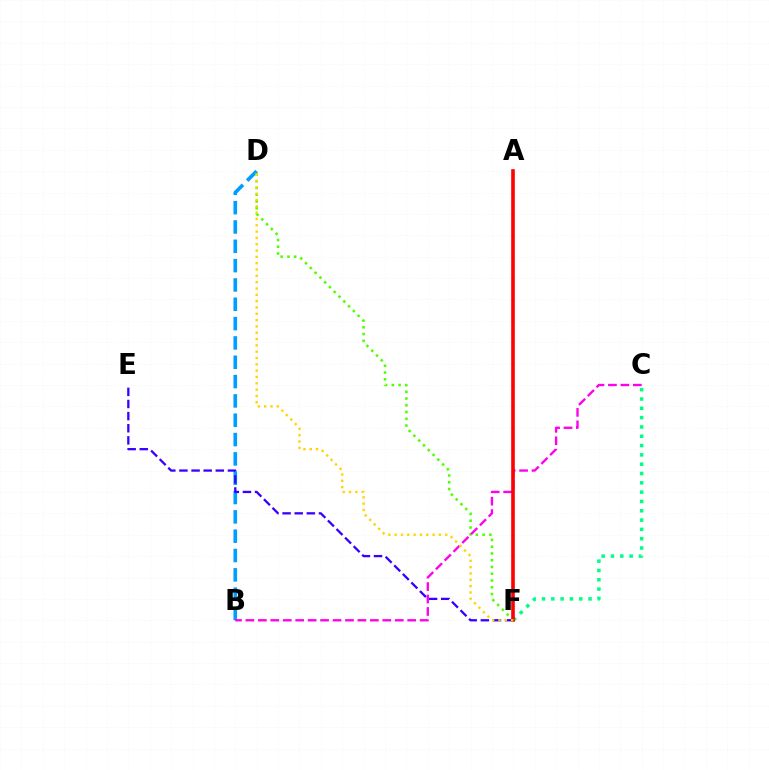{('B', 'D'): [{'color': '#009eff', 'line_style': 'dashed', 'thickness': 2.63}], ('D', 'F'): [{'color': '#4fff00', 'line_style': 'dotted', 'thickness': 1.84}, {'color': '#ffd500', 'line_style': 'dotted', 'thickness': 1.72}], ('E', 'F'): [{'color': '#3700ff', 'line_style': 'dashed', 'thickness': 1.65}], ('C', 'F'): [{'color': '#00ff86', 'line_style': 'dotted', 'thickness': 2.53}], ('B', 'C'): [{'color': '#ff00ed', 'line_style': 'dashed', 'thickness': 1.69}], ('A', 'F'): [{'color': '#ff0000', 'line_style': 'solid', 'thickness': 2.6}]}